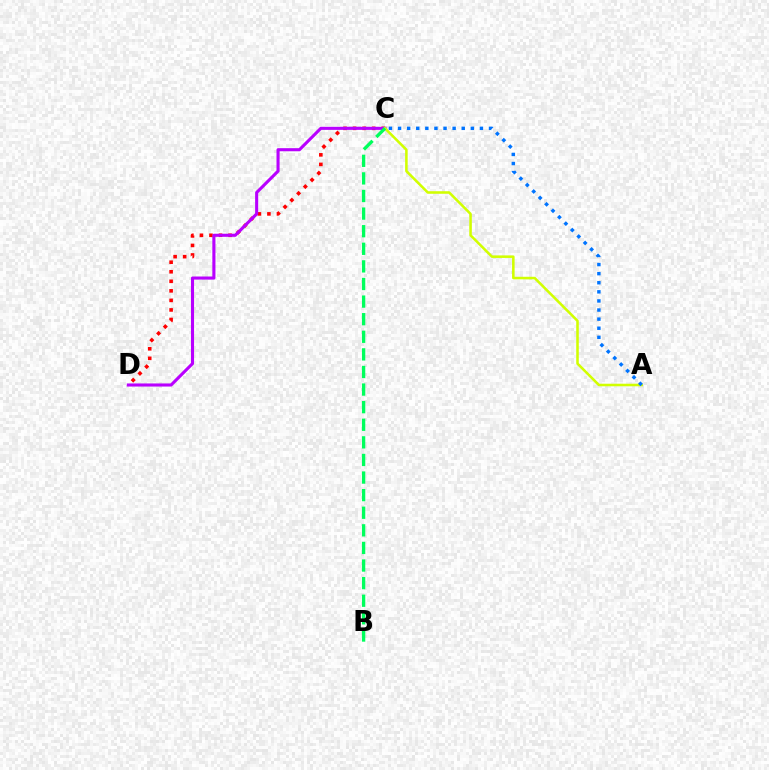{('C', 'D'): [{'color': '#ff0000', 'line_style': 'dotted', 'thickness': 2.59}, {'color': '#b900ff', 'line_style': 'solid', 'thickness': 2.23}], ('A', 'C'): [{'color': '#d1ff00', 'line_style': 'solid', 'thickness': 1.84}, {'color': '#0074ff', 'line_style': 'dotted', 'thickness': 2.47}], ('B', 'C'): [{'color': '#00ff5c', 'line_style': 'dashed', 'thickness': 2.39}]}